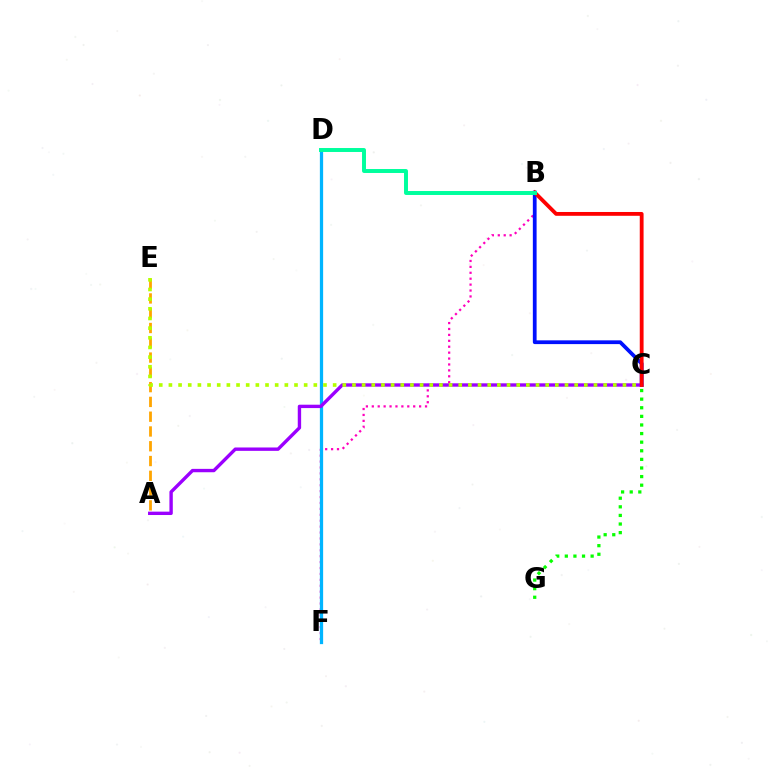{('A', 'E'): [{'color': '#ffa500', 'line_style': 'dashed', 'thickness': 2.01}], ('B', 'F'): [{'color': '#ff00bd', 'line_style': 'dotted', 'thickness': 1.61}], ('B', 'C'): [{'color': '#0010ff', 'line_style': 'solid', 'thickness': 2.71}, {'color': '#ff0000', 'line_style': 'solid', 'thickness': 2.75}], ('D', 'F'): [{'color': '#00b5ff', 'line_style': 'solid', 'thickness': 2.35}], ('C', 'G'): [{'color': '#08ff00', 'line_style': 'dotted', 'thickness': 2.34}], ('A', 'C'): [{'color': '#9b00ff', 'line_style': 'solid', 'thickness': 2.43}], ('B', 'D'): [{'color': '#00ff9d', 'line_style': 'solid', 'thickness': 2.85}], ('C', 'E'): [{'color': '#b3ff00', 'line_style': 'dotted', 'thickness': 2.62}]}